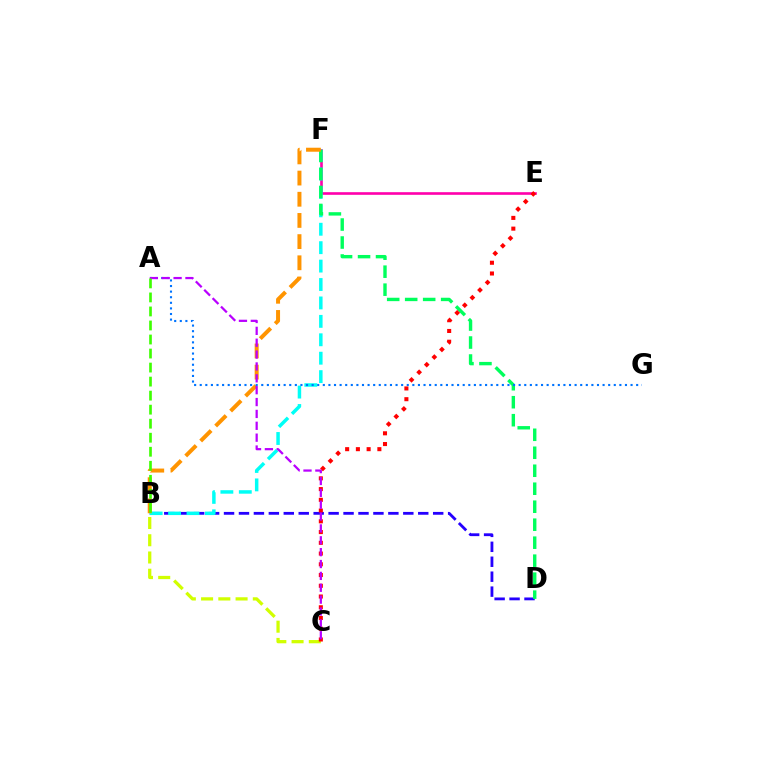{('B', 'C'): [{'color': '#d1ff00', 'line_style': 'dashed', 'thickness': 2.34}], ('E', 'F'): [{'color': '#ff00ac', 'line_style': 'solid', 'thickness': 1.9}], ('B', 'D'): [{'color': '#2500ff', 'line_style': 'dashed', 'thickness': 2.03}], ('B', 'F'): [{'color': '#00fff6', 'line_style': 'dashed', 'thickness': 2.5}, {'color': '#ff9400', 'line_style': 'dashed', 'thickness': 2.88}], ('D', 'F'): [{'color': '#00ff5c', 'line_style': 'dashed', 'thickness': 2.44}], ('C', 'E'): [{'color': '#ff0000', 'line_style': 'dotted', 'thickness': 2.92}], ('A', 'G'): [{'color': '#0074ff', 'line_style': 'dotted', 'thickness': 1.52}], ('A', 'C'): [{'color': '#b900ff', 'line_style': 'dashed', 'thickness': 1.61}], ('A', 'B'): [{'color': '#3dff00', 'line_style': 'dashed', 'thickness': 1.91}]}